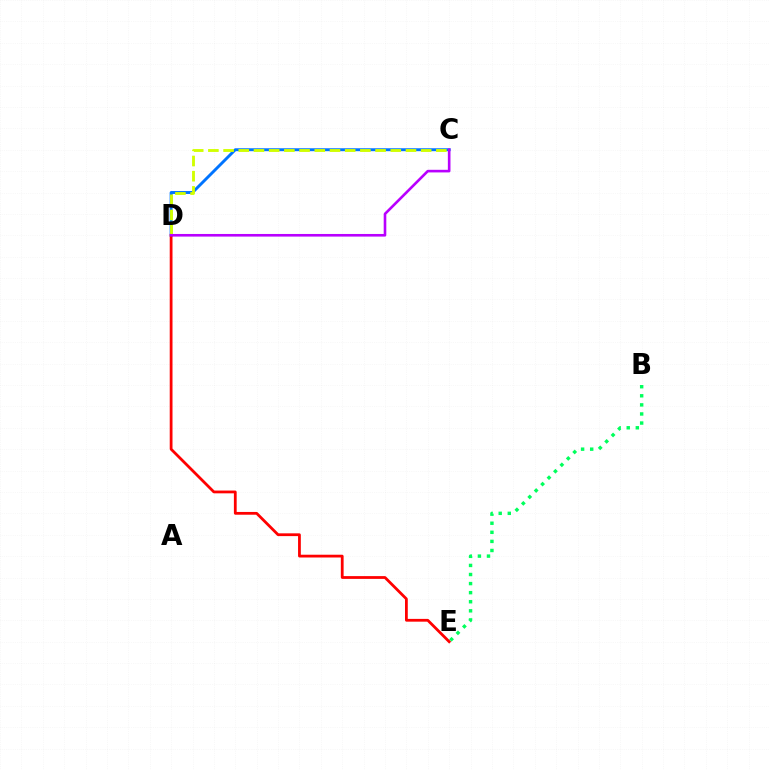{('C', 'D'): [{'color': '#0074ff', 'line_style': 'solid', 'thickness': 2.1}, {'color': '#d1ff00', 'line_style': 'dashed', 'thickness': 2.06}, {'color': '#b900ff', 'line_style': 'solid', 'thickness': 1.89}], ('B', 'E'): [{'color': '#00ff5c', 'line_style': 'dotted', 'thickness': 2.47}], ('D', 'E'): [{'color': '#ff0000', 'line_style': 'solid', 'thickness': 2.0}]}